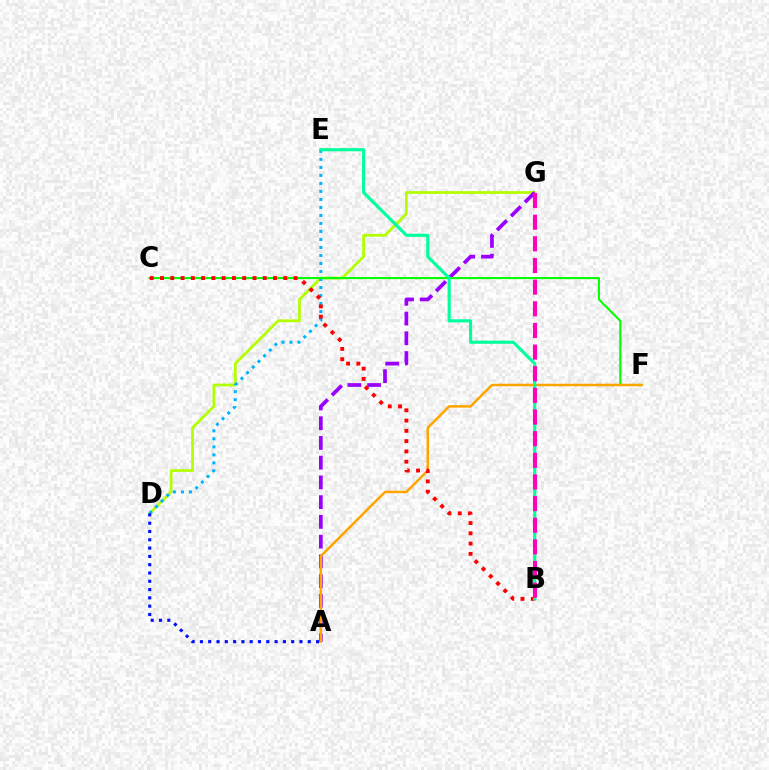{('D', 'G'): [{'color': '#b3ff00', 'line_style': 'solid', 'thickness': 1.98}], ('D', 'E'): [{'color': '#00b5ff', 'line_style': 'dotted', 'thickness': 2.18}], ('A', 'G'): [{'color': '#9b00ff', 'line_style': 'dashed', 'thickness': 2.68}], ('C', 'F'): [{'color': '#08ff00', 'line_style': 'solid', 'thickness': 1.52}], ('A', 'F'): [{'color': '#ffa500', 'line_style': 'solid', 'thickness': 1.81}], ('B', 'C'): [{'color': '#ff0000', 'line_style': 'dotted', 'thickness': 2.79}], ('A', 'D'): [{'color': '#0010ff', 'line_style': 'dotted', 'thickness': 2.25}], ('B', 'E'): [{'color': '#00ff9d', 'line_style': 'solid', 'thickness': 2.26}], ('B', 'G'): [{'color': '#ff00bd', 'line_style': 'dashed', 'thickness': 2.94}]}